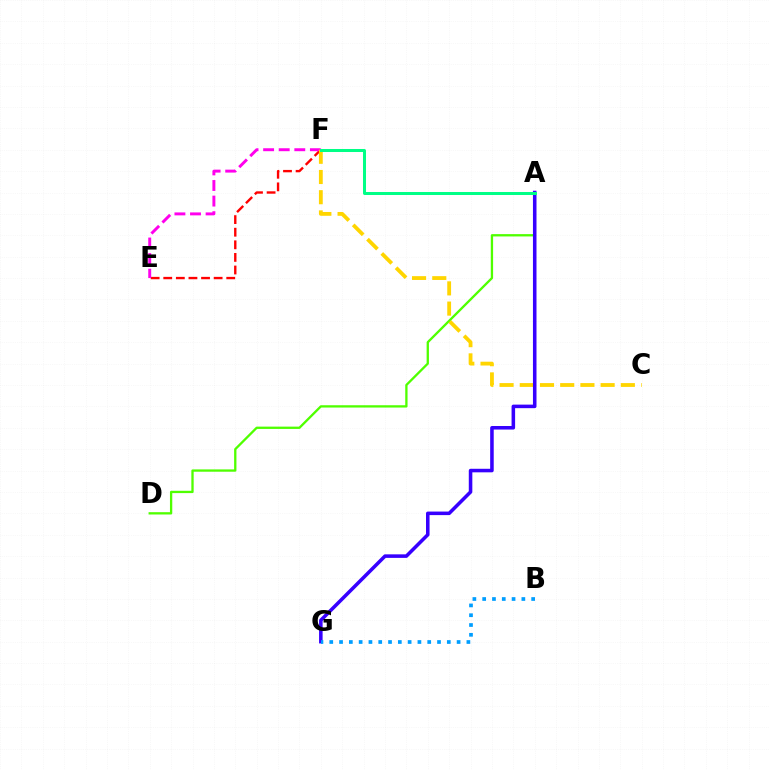{('E', 'F'): [{'color': '#ff0000', 'line_style': 'dashed', 'thickness': 1.71}, {'color': '#ff00ed', 'line_style': 'dashed', 'thickness': 2.12}], ('A', 'D'): [{'color': '#4fff00', 'line_style': 'solid', 'thickness': 1.66}], ('C', 'F'): [{'color': '#ffd500', 'line_style': 'dashed', 'thickness': 2.75}], ('A', 'G'): [{'color': '#3700ff', 'line_style': 'solid', 'thickness': 2.55}], ('B', 'G'): [{'color': '#009eff', 'line_style': 'dotted', 'thickness': 2.66}], ('A', 'F'): [{'color': '#00ff86', 'line_style': 'solid', 'thickness': 2.17}]}